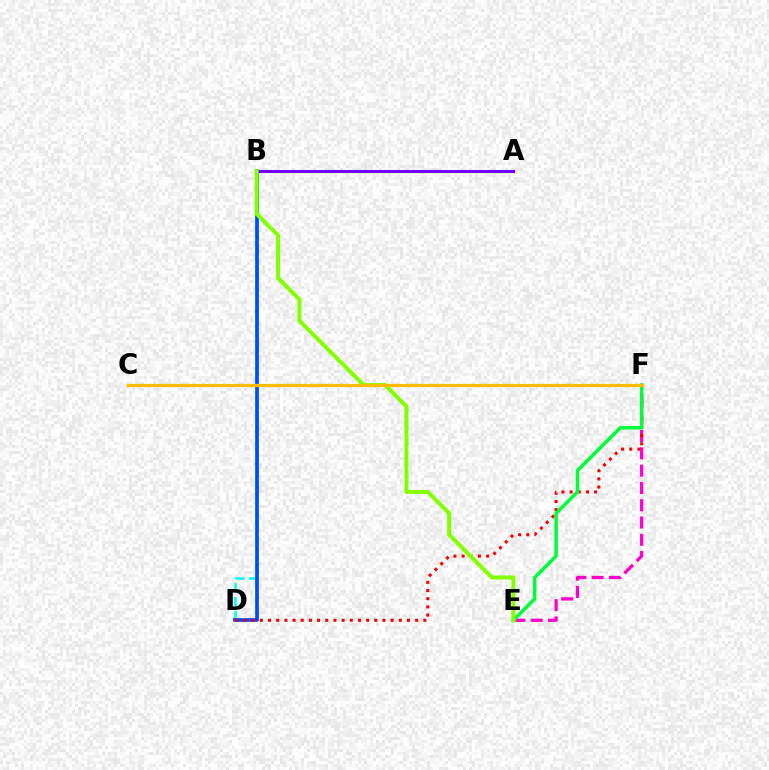{('B', 'D'): [{'color': '#00fff6', 'line_style': 'dashed', 'thickness': 1.88}, {'color': '#004bff', 'line_style': 'solid', 'thickness': 2.66}], ('E', 'F'): [{'color': '#ff00cf', 'line_style': 'dashed', 'thickness': 2.35}, {'color': '#00ff39', 'line_style': 'solid', 'thickness': 2.51}], ('A', 'B'): [{'color': '#7200ff', 'line_style': 'solid', 'thickness': 2.18}], ('D', 'F'): [{'color': '#ff0000', 'line_style': 'dotted', 'thickness': 2.22}], ('B', 'E'): [{'color': '#84ff00', 'line_style': 'solid', 'thickness': 2.91}], ('C', 'F'): [{'color': '#ffbd00', 'line_style': 'solid', 'thickness': 2.31}]}